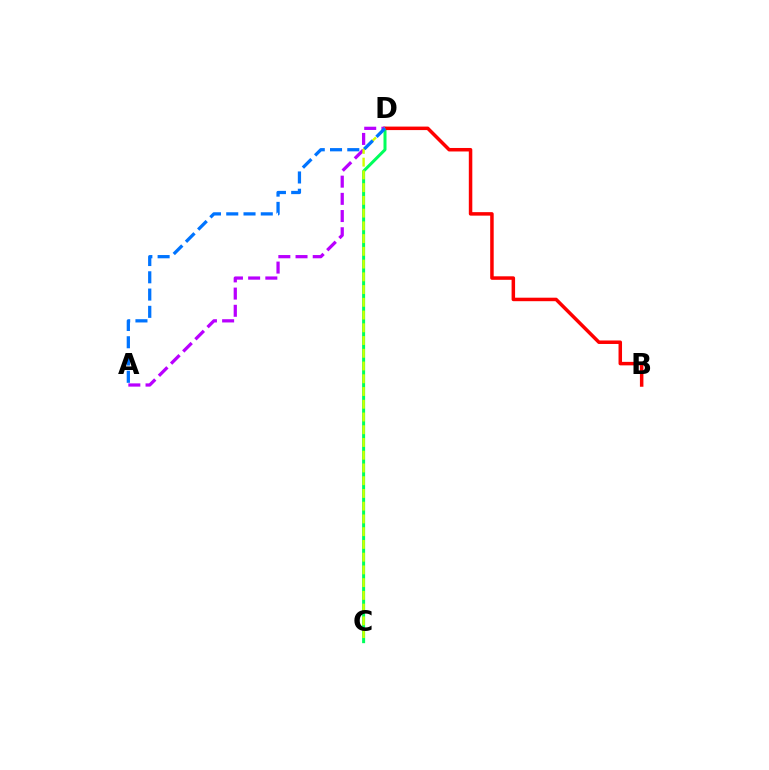{('C', 'D'): [{'color': '#00ff5c', 'line_style': 'solid', 'thickness': 2.16}, {'color': '#d1ff00', 'line_style': 'dashed', 'thickness': 1.73}], ('B', 'D'): [{'color': '#ff0000', 'line_style': 'solid', 'thickness': 2.52}], ('A', 'D'): [{'color': '#b900ff', 'line_style': 'dashed', 'thickness': 2.34}, {'color': '#0074ff', 'line_style': 'dashed', 'thickness': 2.35}]}